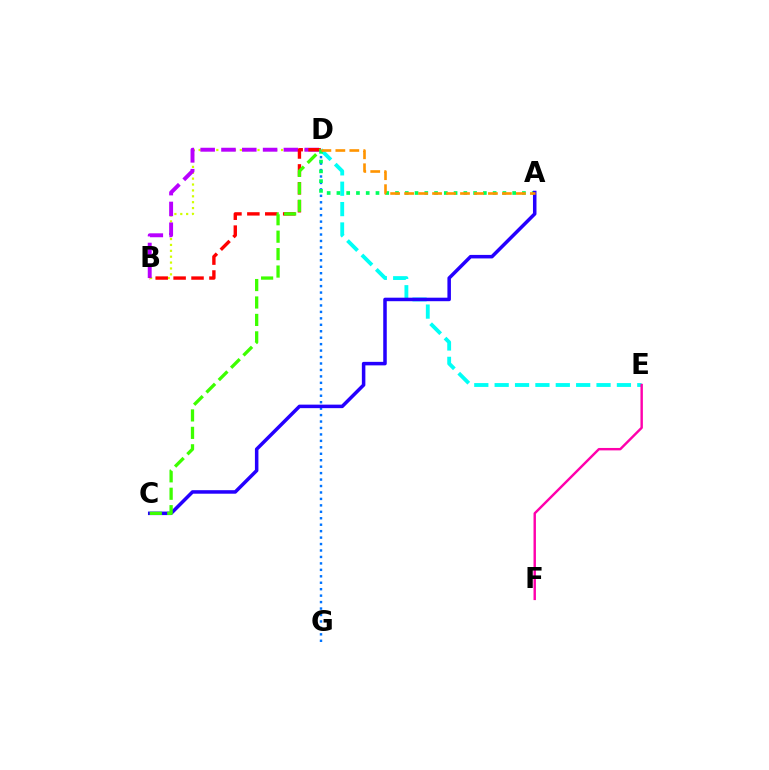{('D', 'E'): [{'color': '#00fff6', 'line_style': 'dashed', 'thickness': 2.77}], ('D', 'G'): [{'color': '#0074ff', 'line_style': 'dotted', 'thickness': 1.75}], ('B', 'D'): [{'color': '#d1ff00', 'line_style': 'dotted', 'thickness': 1.6}, {'color': '#b900ff', 'line_style': 'dashed', 'thickness': 2.83}, {'color': '#ff0000', 'line_style': 'dashed', 'thickness': 2.43}], ('E', 'F'): [{'color': '#ff00ac', 'line_style': 'solid', 'thickness': 1.74}], ('A', 'D'): [{'color': '#00ff5c', 'line_style': 'dotted', 'thickness': 2.65}, {'color': '#ff9400', 'line_style': 'dashed', 'thickness': 1.9}], ('A', 'C'): [{'color': '#2500ff', 'line_style': 'solid', 'thickness': 2.53}], ('C', 'D'): [{'color': '#3dff00', 'line_style': 'dashed', 'thickness': 2.37}]}